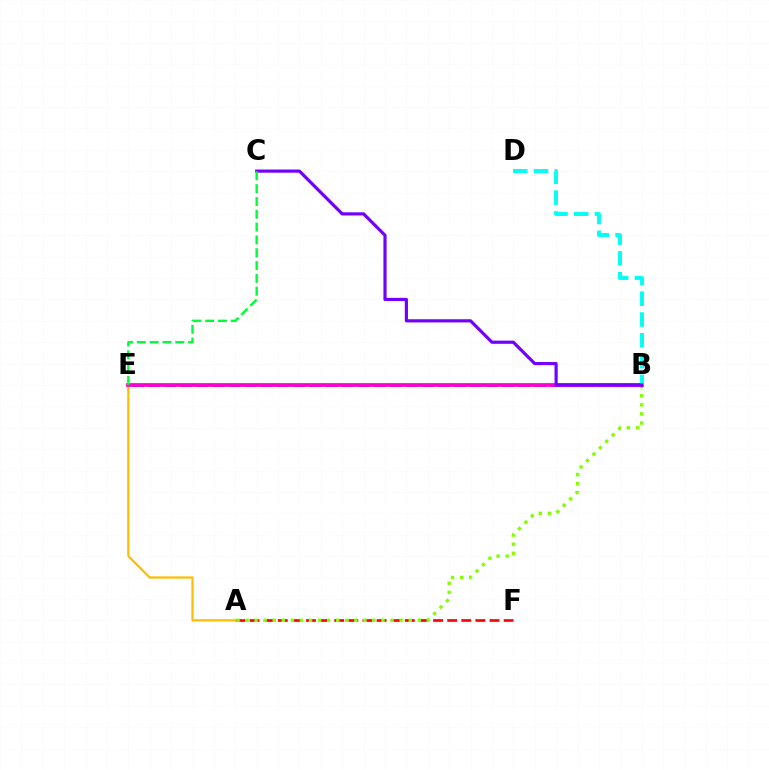{('A', 'F'): [{'color': '#ff0000', 'line_style': 'dashed', 'thickness': 1.92}], ('A', 'B'): [{'color': '#84ff00', 'line_style': 'dotted', 'thickness': 2.46}], ('A', 'E'): [{'color': '#ffbd00', 'line_style': 'solid', 'thickness': 1.61}], ('B', 'E'): [{'color': '#004bff', 'line_style': 'dashed', 'thickness': 2.19}, {'color': '#ff00cf', 'line_style': 'solid', 'thickness': 2.69}], ('B', 'D'): [{'color': '#00fff6', 'line_style': 'dashed', 'thickness': 2.82}], ('B', 'C'): [{'color': '#7200ff', 'line_style': 'solid', 'thickness': 2.29}], ('C', 'E'): [{'color': '#00ff39', 'line_style': 'dashed', 'thickness': 1.74}]}